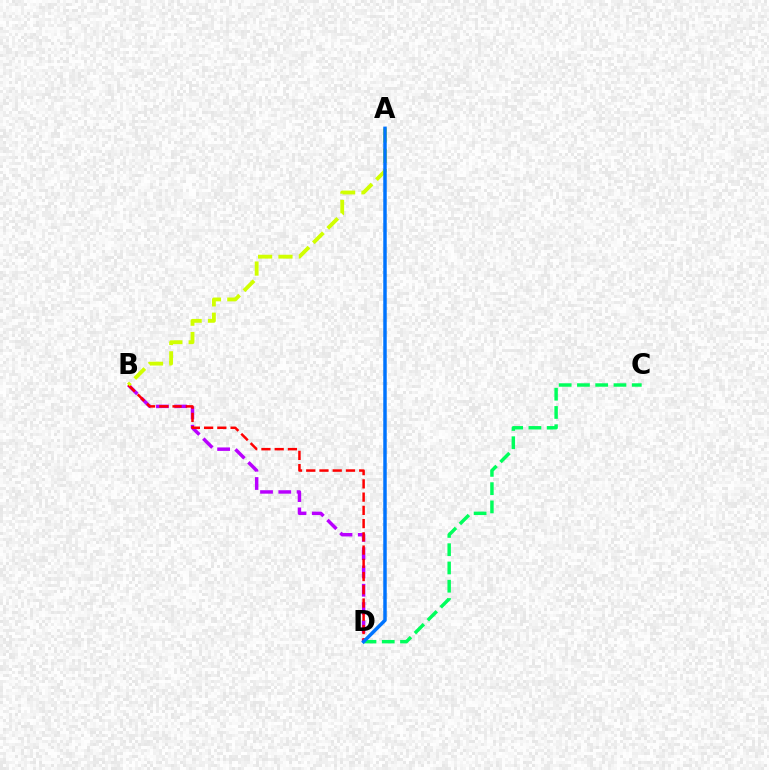{('B', 'D'): [{'color': '#b900ff', 'line_style': 'dashed', 'thickness': 2.48}, {'color': '#ff0000', 'line_style': 'dashed', 'thickness': 1.8}], ('A', 'B'): [{'color': '#d1ff00', 'line_style': 'dashed', 'thickness': 2.76}], ('C', 'D'): [{'color': '#00ff5c', 'line_style': 'dashed', 'thickness': 2.48}], ('A', 'D'): [{'color': '#0074ff', 'line_style': 'solid', 'thickness': 2.51}]}